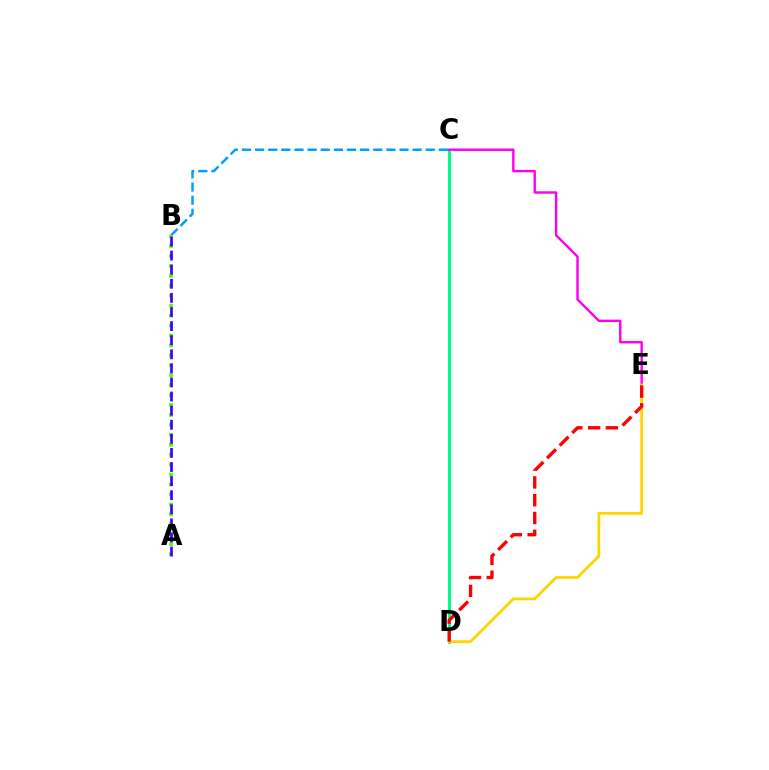{('C', 'D'): [{'color': '#00ff86', 'line_style': 'solid', 'thickness': 2.15}], ('C', 'E'): [{'color': '#ff00ed', 'line_style': 'solid', 'thickness': 1.74}], ('B', 'C'): [{'color': '#009eff', 'line_style': 'dashed', 'thickness': 1.78}], ('A', 'B'): [{'color': '#4fff00', 'line_style': 'dotted', 'thickness': 2.7}, {'color': '#3700ff', 'line_style': 'dashed', 'thickness': 1.91}], ('D', 'E'): [{'color': '#ffd500', 'line_style': 'solid', 'thickness': 1.99}, {'color': '#ff0000', 'line_style': 'dashed', 'thickness': 2.42}]}